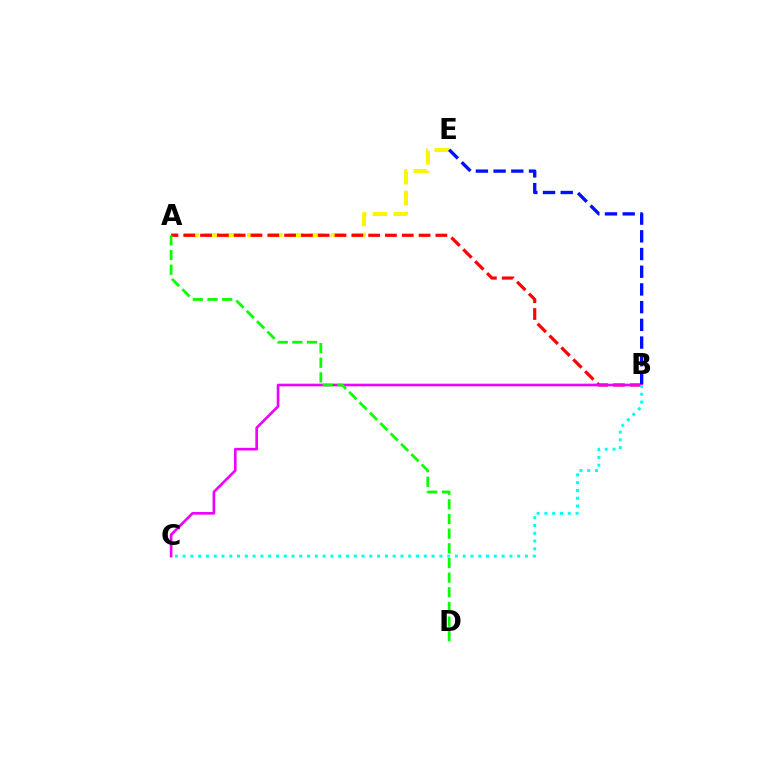{('A', 'E'): [{'color': '#fcf500', 'line_style': 'dashed', 'thickness': 2.85}], ('A', 'B'): [{'color': '#ff0000', 'line_style': 'dashed', 'thickness': 2.28}], ('B', 'C'): [{'color': '#ee00ff', 'line_style': 'solid', 'thickness': 1.91}, {'color': '#00fff6', 'line_style': 'dotted', 'thickness': 2.11}], ('B', 'E'): [{'color': '#0010ff', 'line_style': 'dashed', 'thickness': 2.41}], ('A', 'D'): [{'color': '#08ff00', 'line_style': 'dashed', 'thickness': 1.99}]}